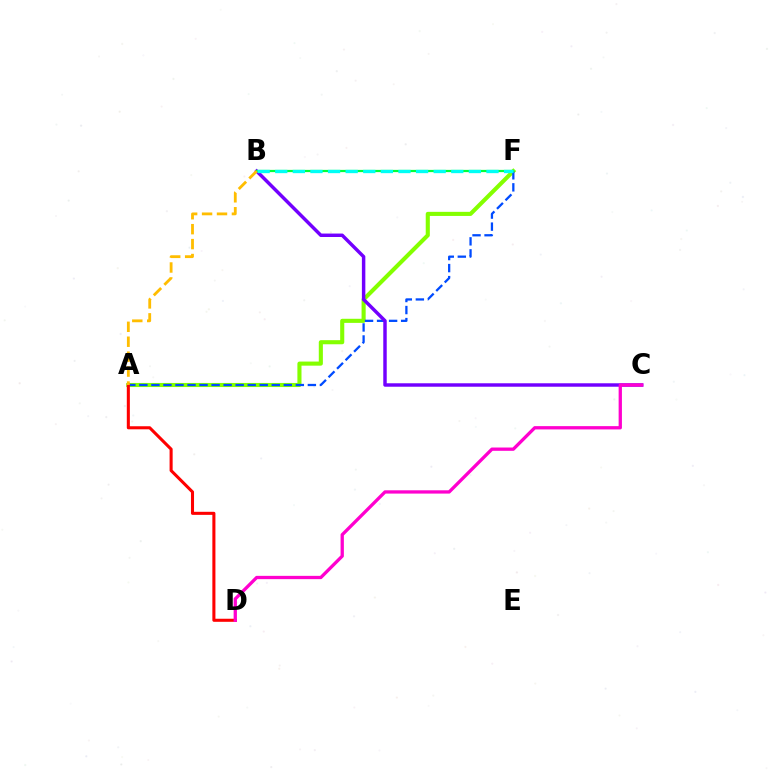{('A', 'F'): [{'color': '#84ff00', 'line_style': 'solid', 'thickness': 2.95}, {'color': '#004bff', 'line_style': 'dashed', 'thickness': 1.63}], ('B', 'C'): [{'color': '#7200ff', 'line_style': 'solid', 'thickness': 2.49}], ('B', 'F'): [{'color': '#00ff39', 'line_style': 'solid', 'thickness': 1.61}, {'color': '#00fff6', 'line_style': 'dashed', 'thickness': 2.39}], ('A', 'D'): [{'color': '#ff0000', 'line_style': 'solid', 'thickness': 2.21}], ('C', 'D'): [{'color': '#ff00cf', 'line_style': 'solid', 'thickness': 2.37}], ('A', 'B'): [{'color': '#ffbd00', 'line_style': 'dashed', 'thickness': 2.03}]}